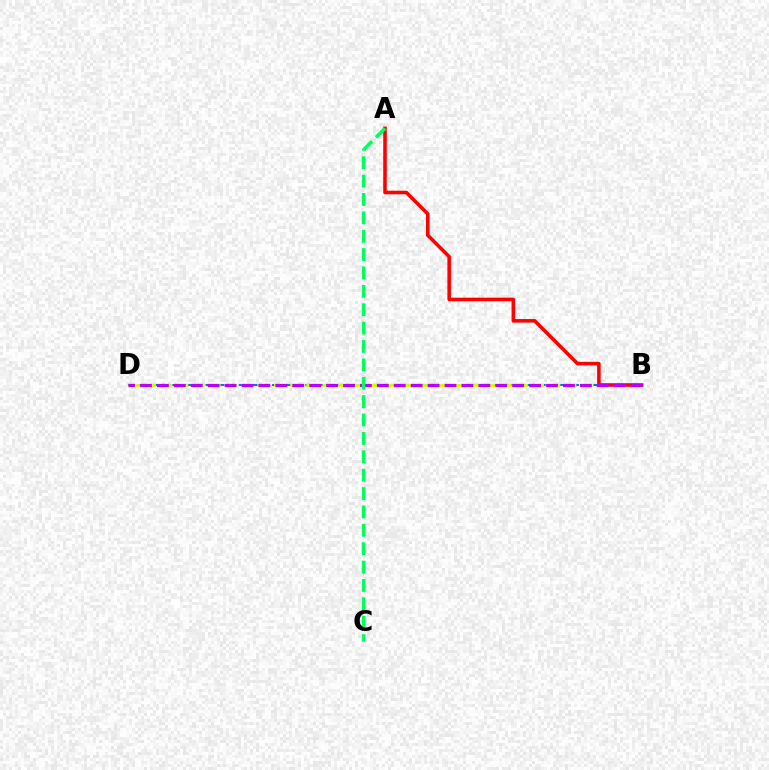{('B', 'D'): [{'color': '#0074ff', 'line_style': 'dashed', 'thickness': 1.51}, {'color': '#d1ff00', 'line_style': 'dashed', 'thickness': 2.2}, {'color': '#b900ff', 'line_style': 'dashed', 'thickness': 2.3}], ('A', 'B'): [{'color': '#ff0000', 'line_style': 'solid', 'thickness': 2.56}], ('A', 'C'): [{'color': '#00ff5c', 'line_style': 'dashed', 'thickness': 2.5}]}